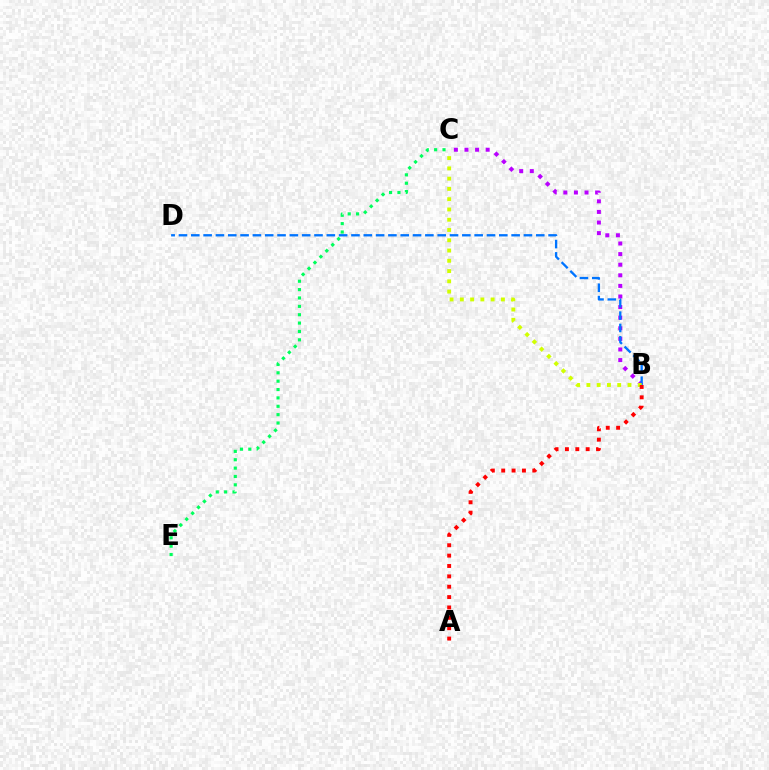{('B', 'C'): [{'color': '#b900ff', 'line_style': 'dotted', 'thickness': 2.88}, {'color': '#d1ff00', 'line_style': 'dotted', 'thickness': 2.79}], ('B', 'D'): [{'color': '#0074ff', 'line_style': 'dashed', 'thickness': 1.67}], ('C', 'E'): [{'color': '#00ff5c', 'line_style': 'dotted', 'thickness': 2.27}], ('A', 'B'): [{'color': '#ff0000', 'line_style': 'dotted', 'thickness': 2.82}]}